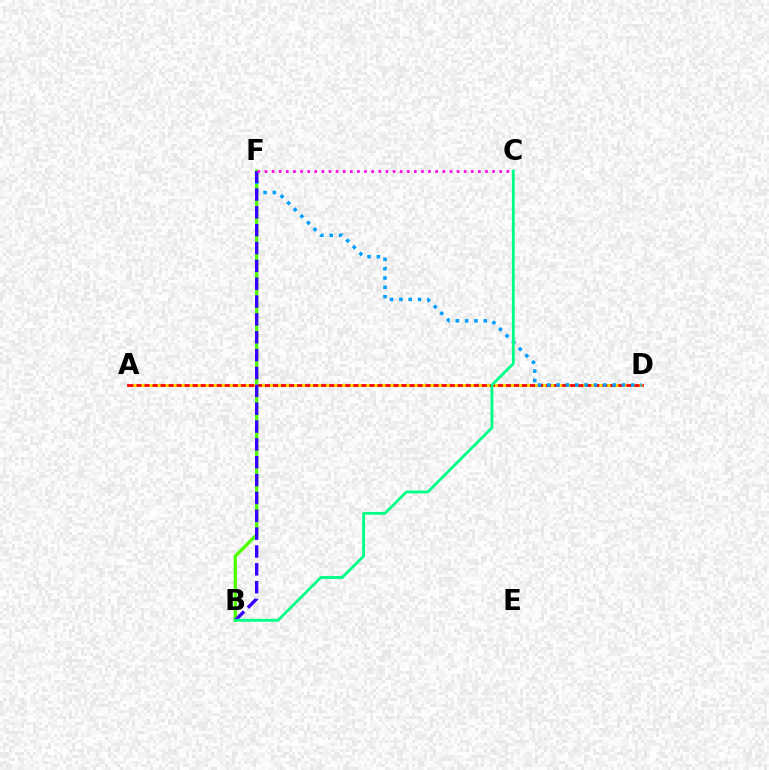{('A', 'D'): [{'color': '#ff0000', 'line_style': 'solid', 'thickness': 1.99}, {'color': '#ffd500', 'line_style': 'dotted', 'thickness': 2.18}], ('B', 'F'): [{'color': '#4fff00', 'line_style': 'solid', 'thickness': 2.39}, {'color': '#3700ff', 'line_style': 'dashed', 'thickness': 2.43}], ('D', 'F'): [{'color': '#009eff', 'line_style': 'dotted', 'thickness': 2.53}], ('C', 'F'): [{'color': '#ff00ed', 'line_style': 'dotted', 'thickness': 1.93}], ('B', 'C'): [{'color': '#00ff86', 'line_style': 'solid', 'thickness': 2.04}]}